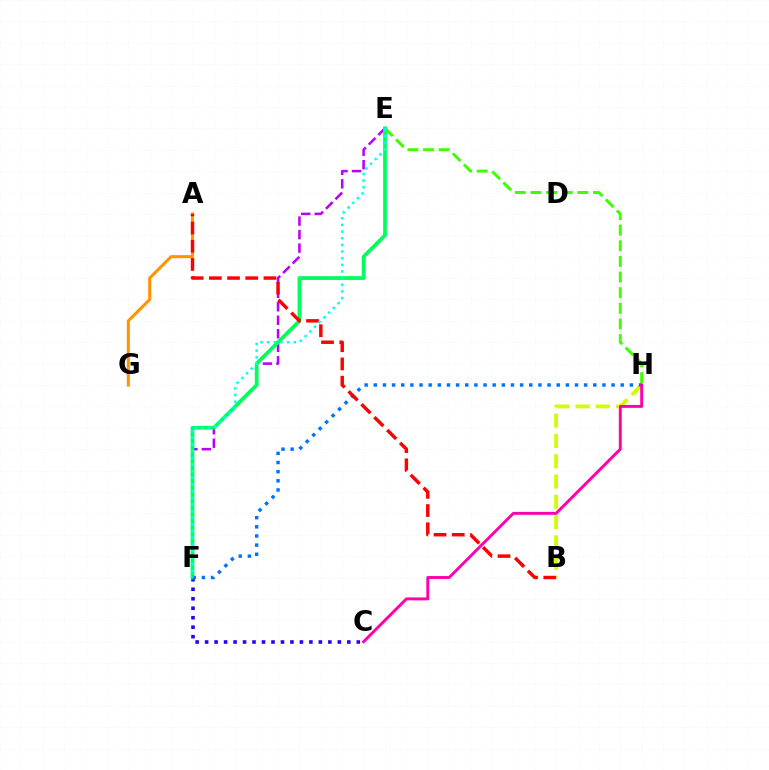{('B', 'H'): [{'color': '#d1ff00', 'line_style': 'dashed', 'thickness': 2.76}], ('C', 'F'): [{'color': '#2500ff', 'line_style': 'dotted', 'thickness': 2.58}], ('E', 'F'): [{'color': '#b900ff', 'line_style': 'dashed', 'thickness': 1.83}, {'color': '#00ff5c', 'line_style': 'solid', 'thickness': 2.71}, {'color': '#00fff6', 'line_style': 'dotted', 'thickness': 1.81}], ('E', 'H'): [{'color': '#3dff00', 'line_style': 'dashed', 'thickness': 2.12}], ('A', 'G'): [{'color': '#ff9400', 'line_style': 'solid', 'thickness': 2.2}], ('F', 'H'): [{'color': '#0074ff', 'line_style': 'dotted', 'thickness': 2.48}], ('A', 'B'): [{'color': '#ff0000', 'line_style': 'dashed', 'thickness': 2.47}], ('C', 'H'): [{'color': '#ff00ac', 'line_style': 'solid', 'thickness': 2.11}]}